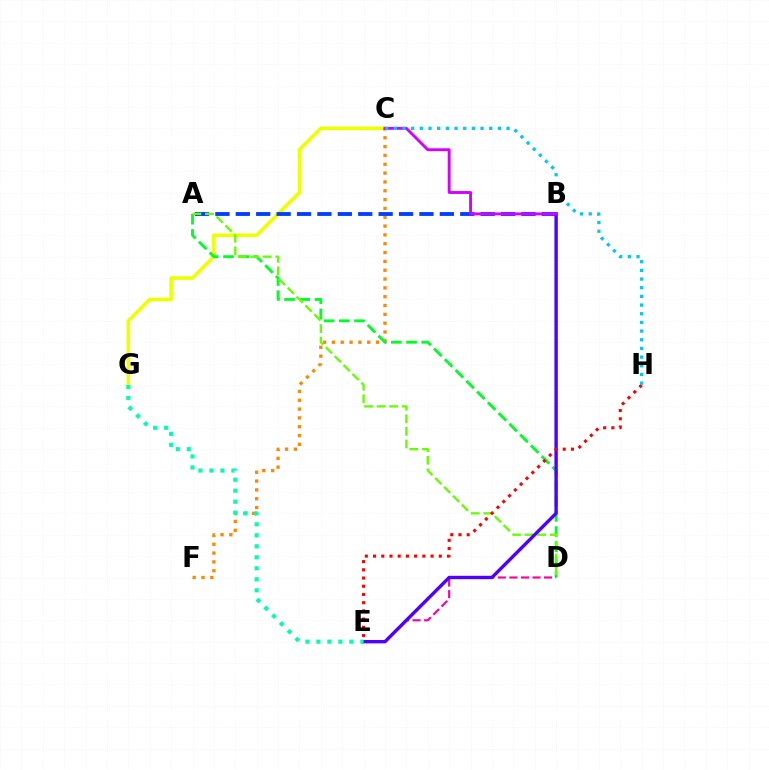{('C', 'G'): [{'color': '#eeff00', 'line_style': 'solid', 'thickness': 2.6}], ('C', 'F'): [{'color': '#ff8800', 'line_style': 'dotted', 'thickness': 2.4}], ('A', 'D'): [{'color': '#00ff27', 'line_style': 'dashed', 'thickness': 2.07}, {'color': '#66ff00', 'line_style': 'dashed', 'thickness': 1.71}], ('D', 'E'): [{'color': '#ff00a0', 'line_style': 'dashed', 'thickness': 1.57}], ('A', 'B'): [{'color': '#003fff', 'line_style': 'dashed', 'thickness': 2.77}], ('B', 'E'): [{'color': '#4f00ff', 'line_style': 'solid', 'thickness': 2.45}], ('B', 'C'): [{'color': '#d600ff', 'line_style': 'solid', 'thickness': 2.09}], ('E', 'H'): [{'color': '#ff0000', 'line_style': 'dotted', 'thickness': 2.23}], ('C', 'H'): [{'color': '#00c7ff', 'line_style': 'dotted', 'thickness': 2.36}], ('E', 'G'): [{'color': '#00ffaf', 'line_style': 'dotted', 'thickness': 2.99}]}